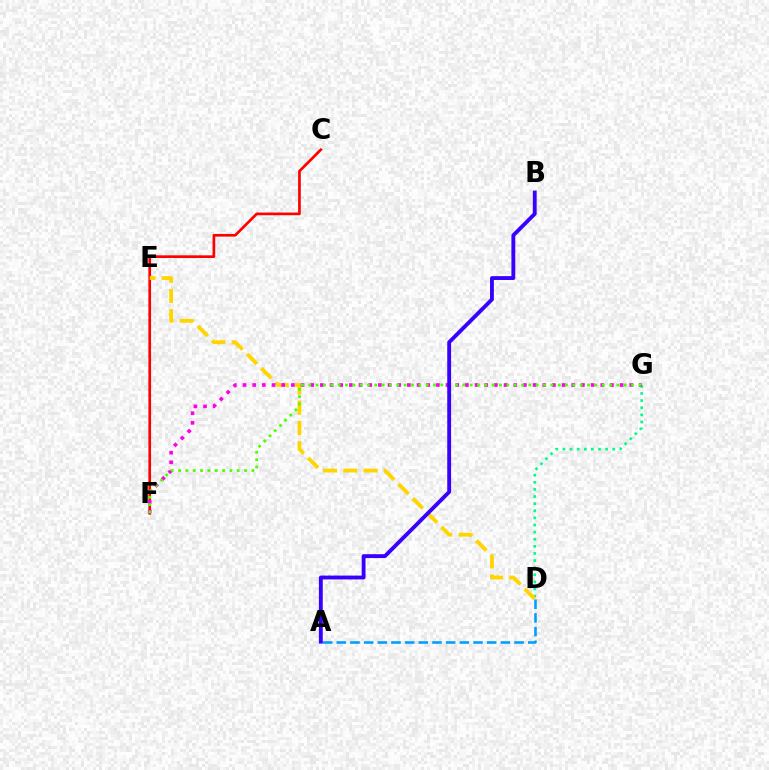{('D', 'G'): [{'color': '#00ff86', 'line_style': 'dotted', 'thickness': 1.93}], ('C', 'F'): [{'color': '#ff0000', 'line_style': 'solid', 'thickness': 1.93}], ('D', 'E'): [{'color': '#ffd500', 'line_style': 'dashed', 'thickness': 2.75}], ('F', 'G'): [{'color': '#ff00ed', 'line_style': 'dotted', 'thickness': 2.63}, {'color': '#4fff00', 'line_style': 'dotted', 'thickness': 1.99}], ('A', 'D'): [{'color': '#009eff', 'line_style': 'dashed', 'thickness': 1.86}], ('A', 'B'): [{'color': '#3700ff', 'line_style': 'solid', 'thickness': 2.77}]}